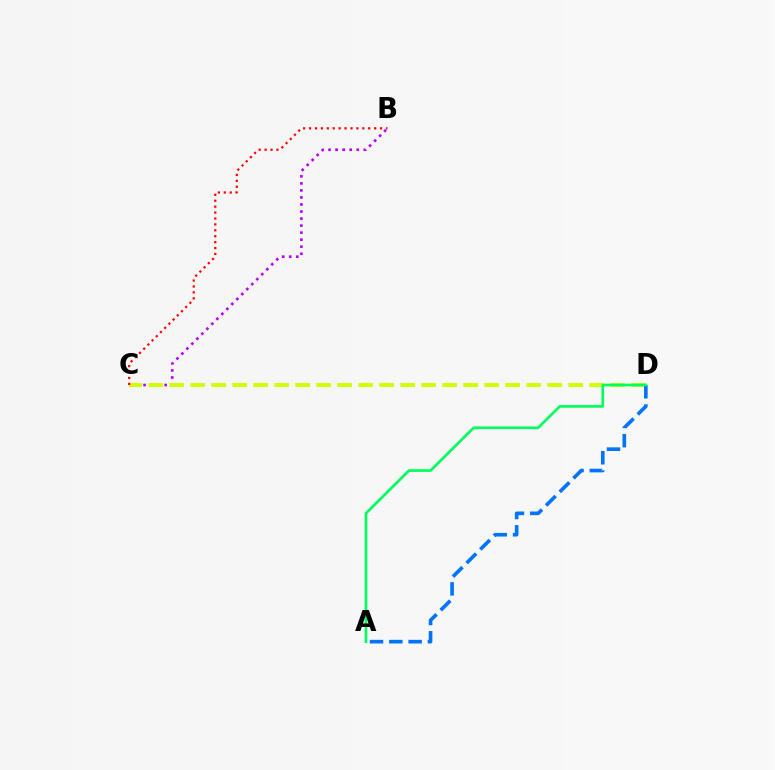{('B', 'C'): [{'color': '#b900ff', 'line_style': 'dotted', 'thickness': 1.91}, {'color': '#ff0000', 'line_style': 'dotted', 'thickness': 1.61}], ('C', 'D'): [{'color': '#d1ff00', 'line_style': 'dashed', 'thickness': 2.85}], ('A', 'D'): [{'color': '#0074ff', 'line_style': 'dashed', 'thickness': 2.62}, {'color': '#00ff5c', 'line_style': 'solid', 'thickness': 1.94}]}